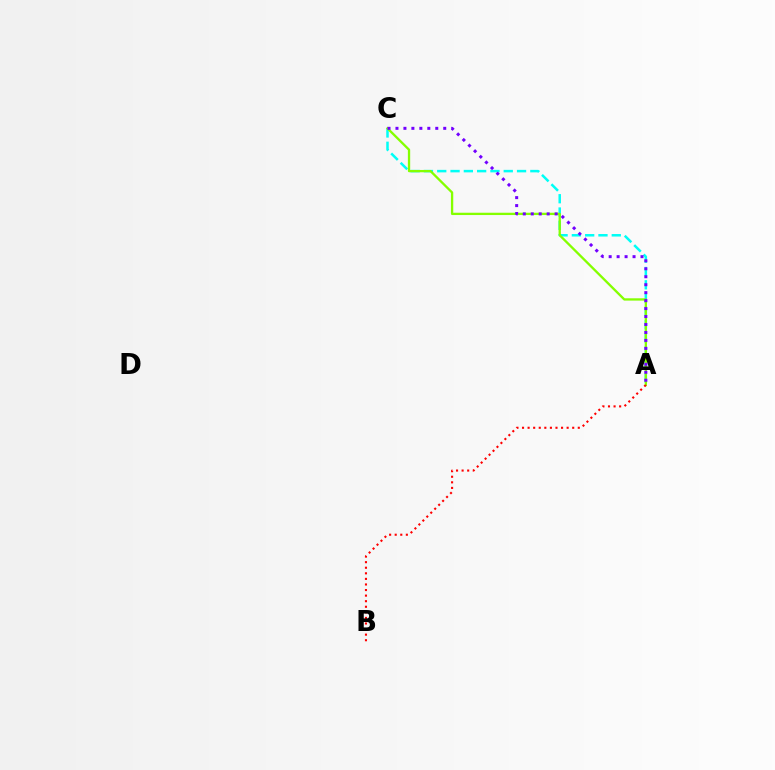{('A', 'C'): [{'color': '#00fff6', 'line_style': 'dashed', 'thickness': 1.81}, {'color': '#84ff00', 'line_style': 'solid', 'thickness': 1.66}, {'color': '#7200ff', 'line_style': 'dotted', 'thickness': 2.16}], ('A', 'B'): [{'color': '#ff0000', 'line_style': 'dotted', 'thickness': 1.51}]}